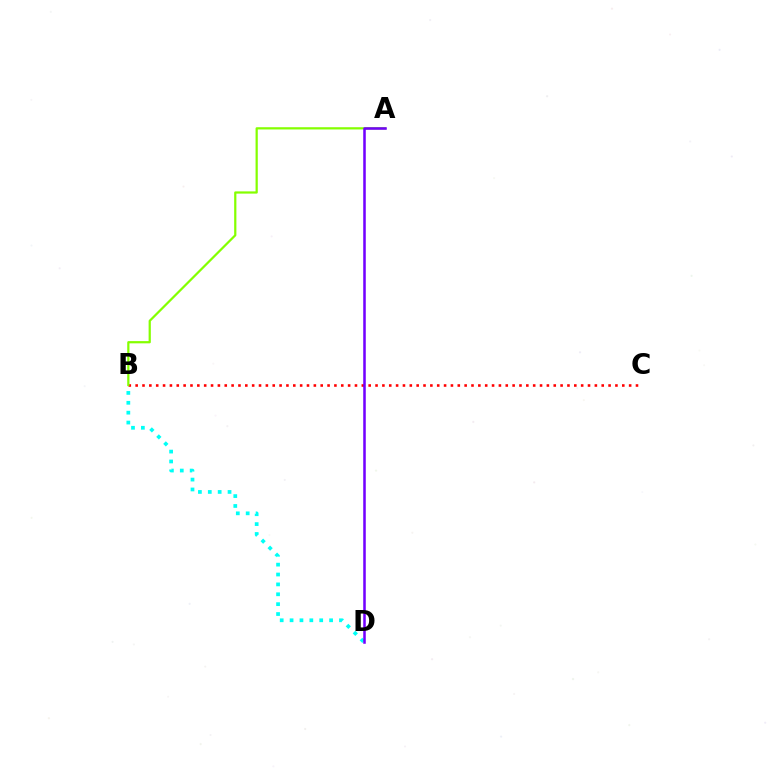{('B', 'C'): [{'color': '#ff0000', 'line_style': 'dotted', 'thickness': 1.86}], ('B', 'D'): [{'color': '#00fff6', 'line_style': 'dotted', 'thickness': 2.68}], ('A', 'B'): [{'color': '#84ff00', 'line_style': 'solid', 'thickness': 1.6}], ('A', 'D'): [{'color': '#7200ff', 'line_style': 'solid', 'thickness': 1.83}]}